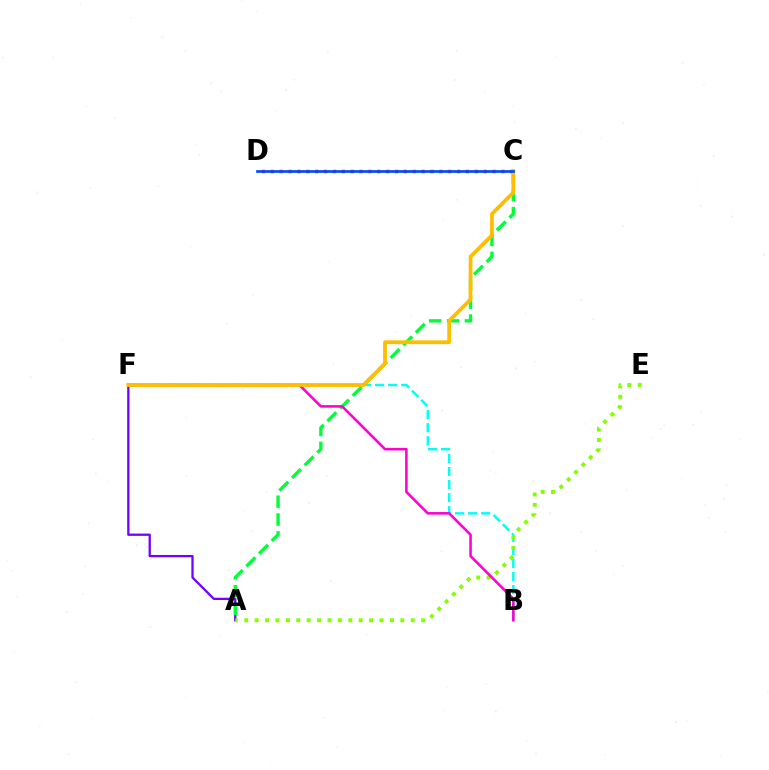{('B', 'F'): [{'color': '#00fff6', 'line_style': 'dashed', 'thickness': 1.77}, {'color': '#ff00cf', 'line_style': 'solid', 'thickness': 1.85}], ('A', 'F'): [{'color': '#7200ff', 'line_style': 'solid', 'thickness': 1.64}], ('A', 'E'): [{'color': '#84ff00', 'line_style': 'dotted', 'thickness': 2.83}], ('A', 'C'): [{'color': '#00ff39', 'line_style': 'dashed', 'thickness': 2.43}], ('C', 'D'): [{'color': '#ff0000', 'line_style': 'dotted', 'thickness': 2.41}, {'color': '#004bff', 'line_style': 'solid', 'thickness': 1.93}], ('C', 'F'): [{'color': '#ffbd00', 'line_style': 'solid', 'thickness': 2.72}]}